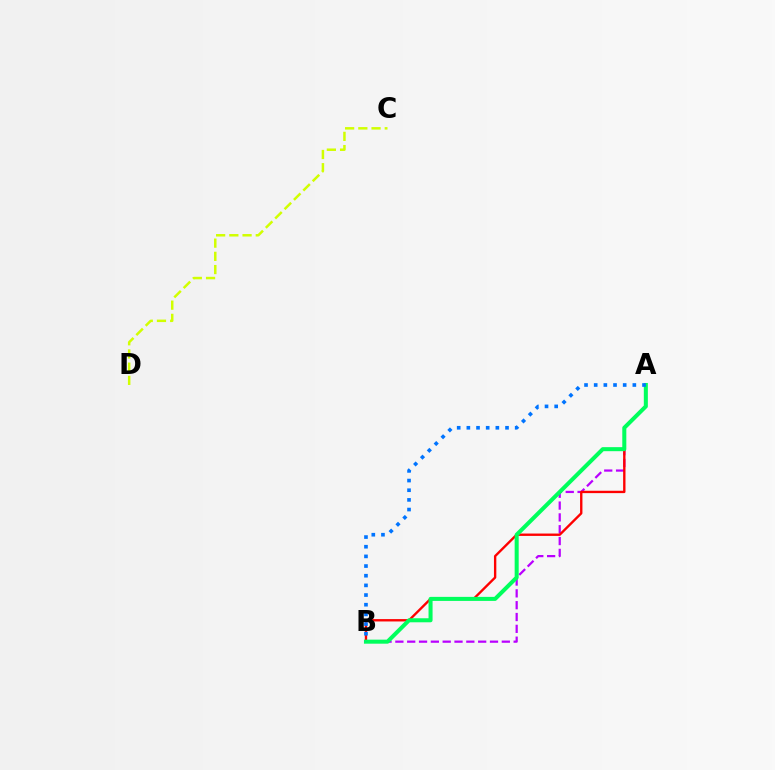{('A', 'B'): [{'color': '#b900ff', 'line_style': 'dashed', 'thickness': 1.61}, {'color': '#ff0000', 'line_style': 'solid', 'thickness': 1.7}, {'color': '#00ff5c', 'line_style': 'solid', 'thickness': 2.9}, {'color': '#0074ff', 'line_style': 'dotted', 'thickness': 2.63}], ('C', 'D'): [{'color': '#d1ff00', 'line_style': 'dashed', 'thickness': 1.8}]}